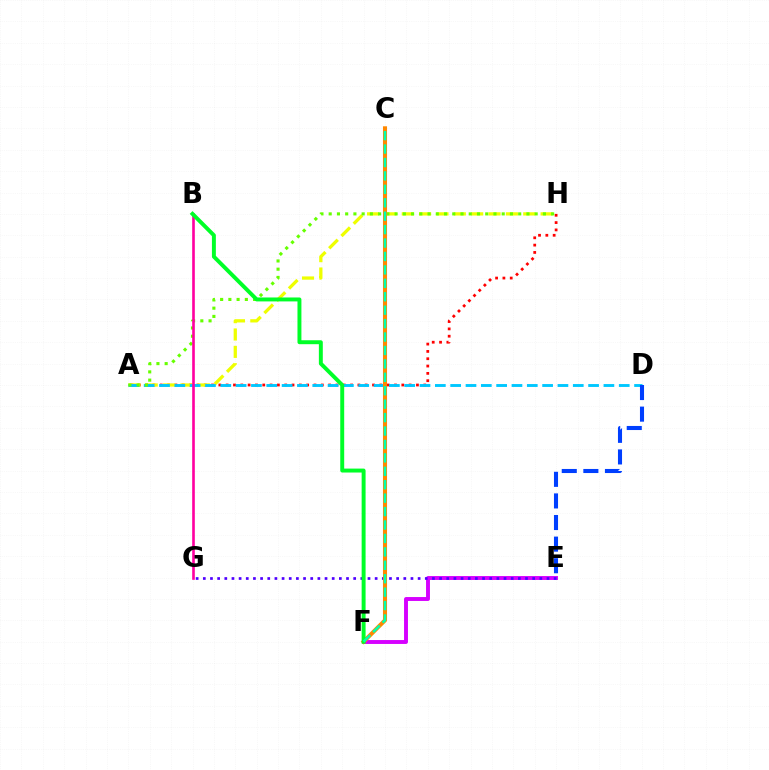{('A', 'H'): [{'color': '#ff0000', 'line_style': 'dotted', 'thickness': 1.99}, {'color': '#eeff00', 'line_style': 'dashed', 'thickness': 2.36}, {'color': '#66ff00', 'line_style': 'dotted', 'thickness': 2.24}], ('E', 'F'): [{'color': '#d600ff', 'line_style': 'solid', 'thickness': 2.81}], ('E', 'G'): [{'color': '#4f00ff', 'line_style': 'dotted', 'thickness': 1.95}], ('A', 'D'): [{'color': '#00c7ff', 'line_style': 'dashed', 'thickness': 2.08}], ('C', 'F'): [{'color': '#ff8800', 'line_style': 'solid', 'thickness': 2.93}, {'color': '#00ffaf', 'line_style': 'dashed', 'thickness': 1.82}], ('B', 'G'): [{'color': '#ff00a0', 'line_style': 'solid', 'thickness': 1.9}], ('B', 'F'): [{'color': '#00ff27', 'line_style': 'solid', 'thickness': 2.84}], ('D', 'E'): [{'color': '#003fff', 'line_style': 'dashed', 'thickness': 2.93}]}